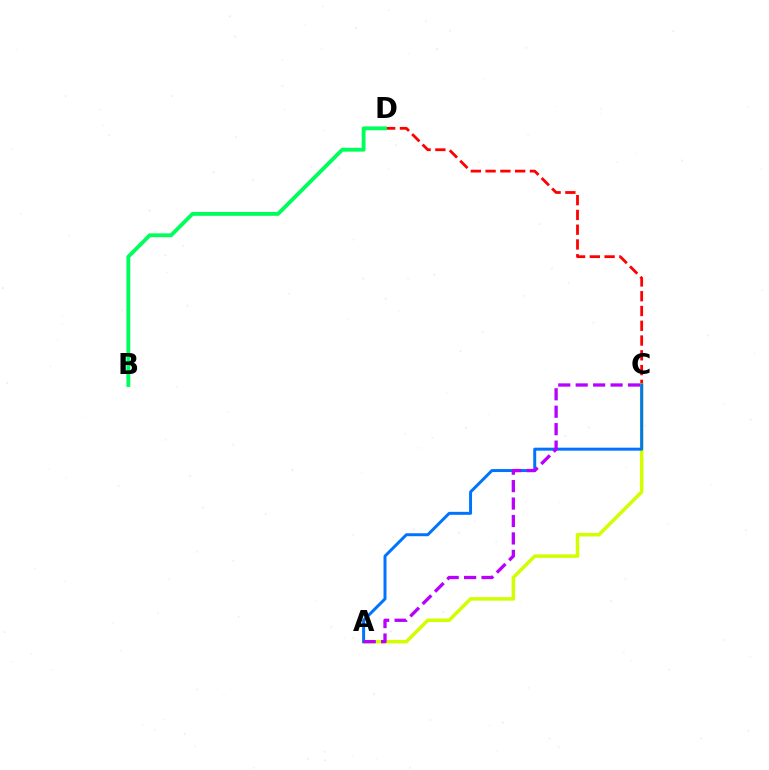{('C', 'D'): [{'color': '#ff0000', 'line_style': 'dashed', 'thickness': 2.01}], ('A', 'C'): [{'color': '#d1ff00', 'line_style': 'solid', 'thickness': 2.53}, {'color': '#0074ff', 'line_style': 'solid', 'thickness': 2.14}, {'color': '#b900ff', 'line_style': 'dashed', 'thickness': 2.37}], ('B', 'D'): [{'color': '#00ff5c', 'line_style': 'solid', 'thickness': 2.78}]}